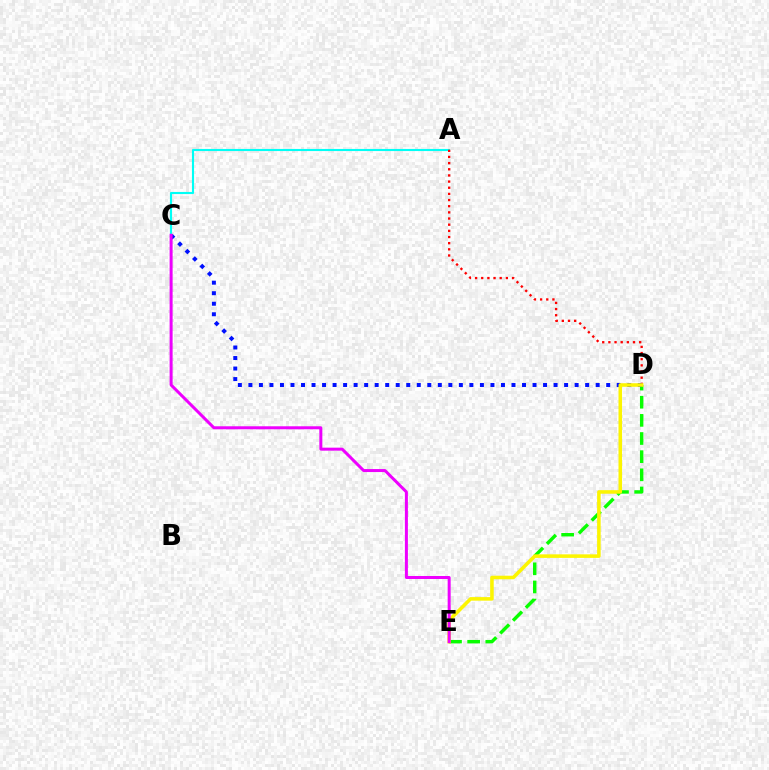{('A', 'C'): [{'color': '#00fff6', 'line_style': 'solid', 'thickness': 1.53}], ('A', 'D'): [{'color': '#ff0000', 'line_style': 'dotted', 'thickness': 1.67}], ('D', 'E'): [{'color': '#08ff00', 'line_style': 'dashed', 'thickness': 2.47}, {'color': '#fcf500', 'line_style': 'solid', 'thickness': 2.56}], ('C', 'D'): [{'color': '#0010ff', 'line_style': 'dotted', 'thickness': 2.86}], ('C', 'E'): [{'color': '#ee00ff', 'line_style': 'solid', 'thickness': 2.16}]}